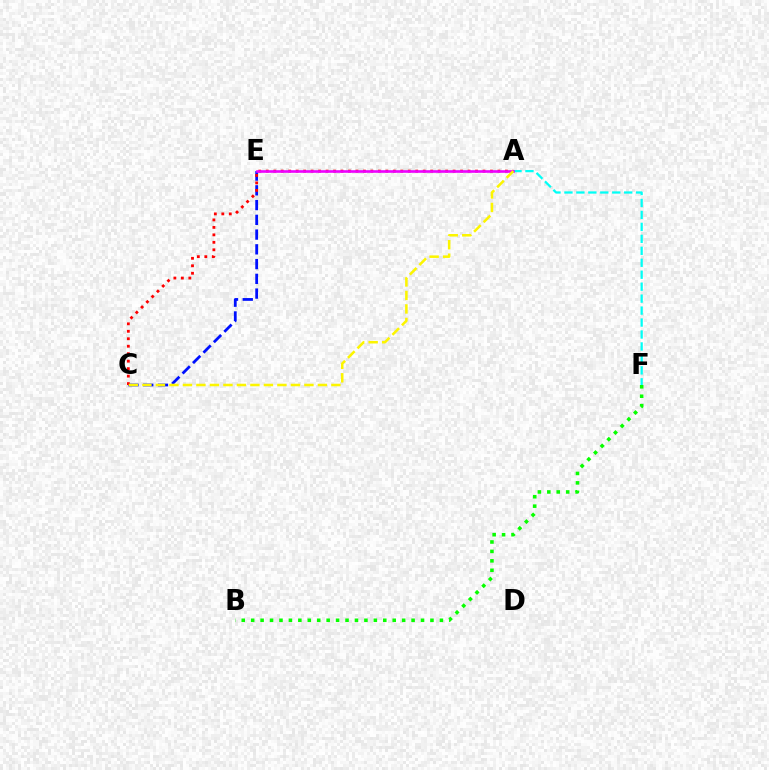{('C', 'E'): [{'color': '#0010ff', 'line_style': 'dashed', 'thickness': 2.0}], ('B', 'F'): [{'color': '#08ff00', 'line_style': 'dotted', 'thickness': 2.56}], ('A', 'F'): [{'color': '#00fff6', 'line_style': 'dashed', 'thickness': 1.62}], ('A', 'C'): [{'color': '#ff0000', 'line_style': 'dotted', 'thickness': 2.03}, {'color': '#fcf500', 'line_style': 'dashed', 'thickness': 1.83}], ('A', 'E'): [{'color': '#ee00ff', 'line_style': 'solid', 'thickness': 1.88}]}